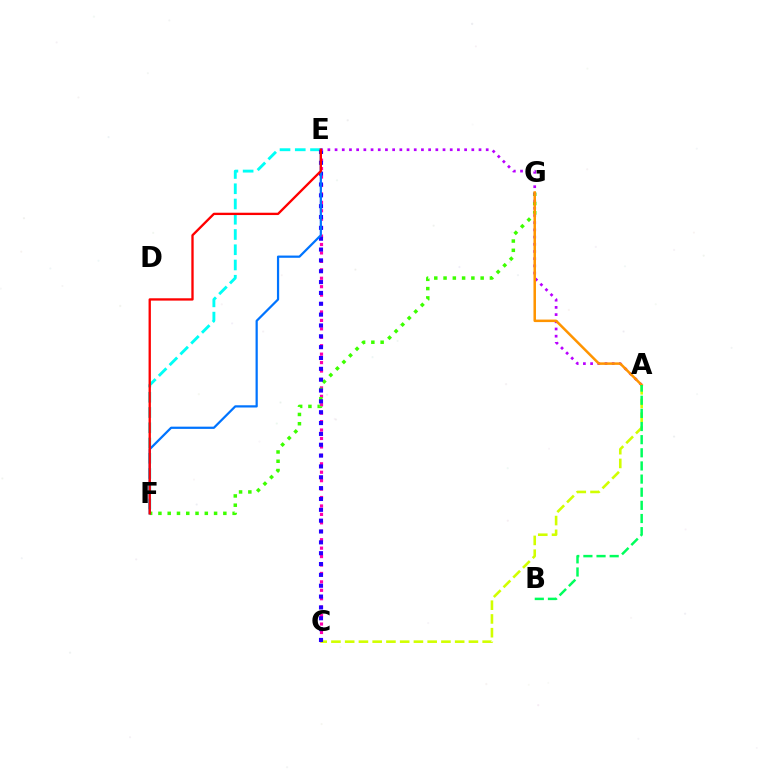{('C', 'E'): [{'color': '#ff00ac', 'line_style': 'dotted', 'thickness': 2.29}, {'color': '#2500ff', 'line_style': 'dotted', 'thickness': 2.95}], ('F', 'G'): [{'color': '#3dff00', 'line_style': 'dotted', 'thickness': 2.52}], ('A', 'C'): [{'color': '#d1ff00', 'line_style': 'dashed', 'thickness': 1.87}], ('E', 'F'): [{'color': '#00fff6', 'line_style': 'dashed', 'thickness': 2.07}, {'color': '#0074ff', 'line_style': 'solid', 'thickness': 1.61}, {'color': '#ff0000', 'line_style': 'solid', 'thickness': 1.67}], ('A', 'E'): [{'color': '#b900ff', 'line_style': 'dotted', 'thickness': 1.96}], ('A', 'G'): [{'color': '#ff9400', 'line_style': 'solid', 'thickness': 1.81}], ('A', 'B'): [{'color': '#00ff5c', 'line_style': 'dashed', 'thickness': 1.79}]}